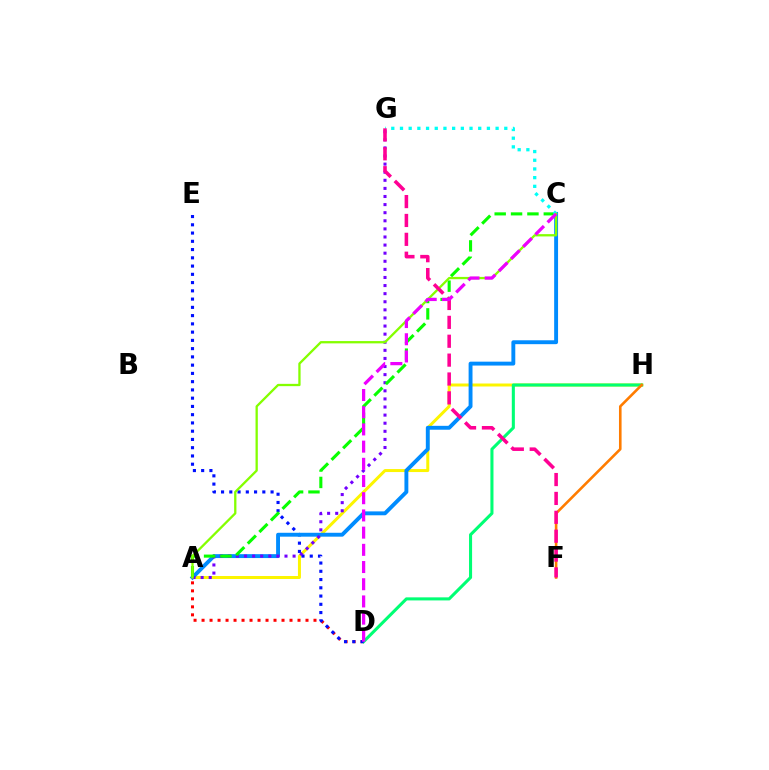{('A', 'H'): [{'color': '#fcf500', 'line_style': 'solid', 'thickness': 2.15}], ('A', 'D'): [{'color': '#ff0000', 'line_style': 'dotted', 'thickness': 2.17}], ('D', 'H'): [{'color': '#00ff74', 'line_style': 'solid', 'thickness': 2.21}], ('D', 'E'): [{'color': '#0010ff', 'line_style': 'dotted', 'thickness': 2.24}], ('A', 'C'): [{'color': '#008cff', 'line_style': 'solid', 'thickness': 2.8}, {'color': '#08ff00', 'line_style': 'dashed', 'thickness': 2.22}, {'color': '#84ff00', 'line_style': 'solid', 'thickness': 1.65}], ('A', 'G'): [{'color': '#7200ff', 'line_style': 'dotted', 'thickness': 2.2}], ('F', 'H'): [{'color': '#ff7c00', 'line_style': 'solid', 'thickness': 1.88}], ('C', 'G'): [{'color': '#00fff6', 'line_style': 'dotted', 'thickness': 2.36}], ('F', 'G'): [{'color': '#ff0094', 'line_style': 'dashed', 'thickness': 2.56}], ('C', 'D'): [{'color': '#ee00ff', 'line_style': 'dashed', 'thickness': 2.34}]}